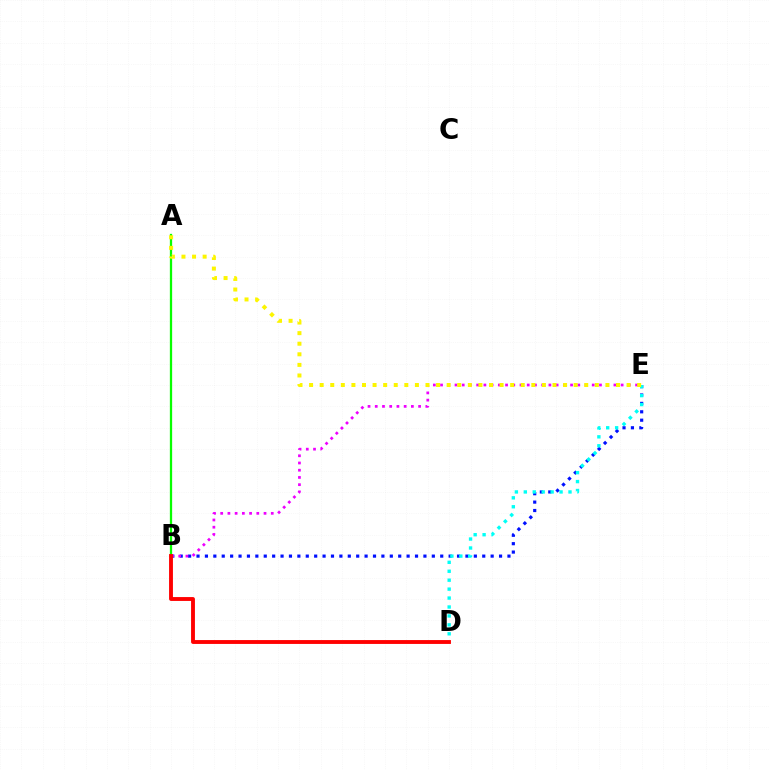{('A', 'B'): [{'color': '#08ff00', 'line_style': 'solid', 'thickness': 1.64}], ('B', 'E'): [{'color': '#0010ff', 'line_style': 'dotted', 'thickness': 2.28}, {'color': '#ee00ff', 'line_style': 'dotted', 'thickness': 1.96}], ('D', 'E'): [{'color': '#00fff6', 'line_style': 'dotted', 'thickness': 2.43}], ('A', 'E'): [{'color': '#fcf500', 'line_style': 'dotted', 'thickness': 2.88}], ('B', 'D'): [{'color': '#ff0000', 'line_style': 'solid', 'thickness': 2.79}]}